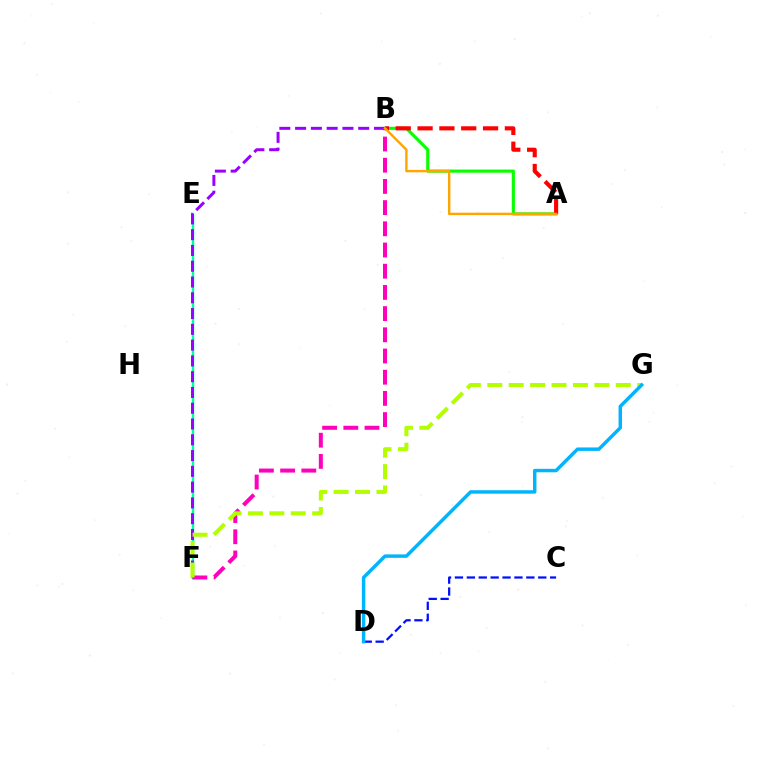{('A', 'B'): [{'color': '#08ff00', 'line_style': 'solid', 'thickness': 2.26}, {'color': '#ff0000', 'line_style': 'dashed', 'thickness': 2.97}, {'color': '#ffa500', 'line_style': 'solid', 'thickness': 1.73}], ('C', 'D'): [{'color': '#0010ff', 'line_style': 'dashed', 'thickness': 1.62}], ('E', 'F'): [{'color': '#00ff9d', 'line_style': 'solid', 'thickness': 1.76}], ('B', 'F'): [{'color': '#ff00bd', 'line_style': 'dashed', 'thickness': 2.88}, {'color': '#9b00ff', 'line_style': 'dashed', 'thickness': 2.14}], ('F', 'G'): [{'color': '#b3ff00', 'line_style': 'dashed', 'thickness': 2.91}], ('D', 'G'): [{'color': '#00b5ff', 'line_style': 'solid', 'thickness': 2.49}]}